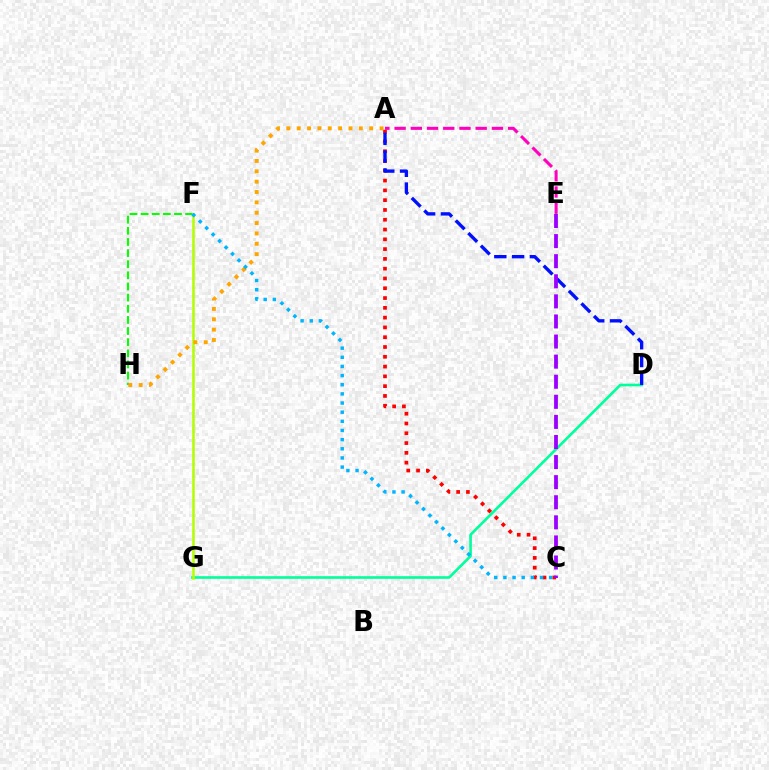{('F', 'H'): [{'color': '#08ff00', 'line_style': 'dashed', 'thickness': 1.51}], ('D', 'G'): [{'color': '#00ff9d', 'line_style': 'solid', 'thickness': 1.89}], ('A', 'C'): [{'color': '#ff0000', 'line_style': 'dotted', 'thickness': 2.66}], ('A', 'D'): [{'color': '#0010ff', 'line_style': 'dashed', 'thickness': 2.42}], ('C', 'E'): [{'color': '#9b00ff', 'line_style': 'dashed', 'thickness': 2.73}], ('A', 'E'): [{'color': '#ff00bd', 'line_style': 'dashed', 'thickness': 2.2}], ('F', 'G'): [{'color': '#b3ff00', 'line_style': 'solid', 'thickness': 1.84}], ('A', 'H'): [{'color': '#ffa500', 'line_style': 'dotted', 'thickness': 2.81}], ('C', 'F'): [{'color': '#00b5ff', 'line_style': 'dotted', 'thickness': 2.49}]}